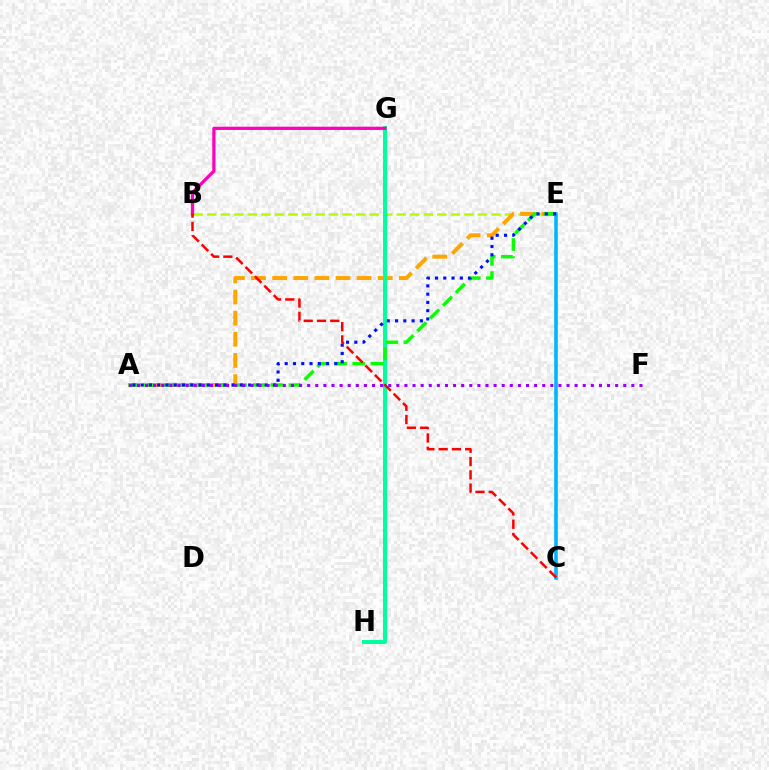{('B', 'E'): [{'color': '#b3ff00', 'line_style': 'dashed', 'thickness': 1.84}], ('A', 'E'): [{'color': '#ffa500', 'line_style': 'dashed', 'thickness': 2.87}, {'color': '#08ff00', 'line_style': 'dashed', 'thickness': 2.47}, {'color': '#0010ff', 'line_style': 'dotted', 'thickness': 2.25}], ('G', 'H'): [{'color': '#00ff9d', 'line_style': 'solid', 'thickness': 2.89}], ('C', 'E'): [{'color': '#00b5ff', 'line_style': 'solid', 'thickness': 2.58}], ('B', 'G'): [{'color': '#ff00bd', 'line_style': 'solid', 'thickness': 2.34}], ('B', 'C'): [{'color': '#ff0000', 'line_style': 'dashed', 'thickness': 1.8}], ('A', 'F'): [{'color': '#9b00ff', 'line_style': 'dotted', 'thickness': 2.2}]}